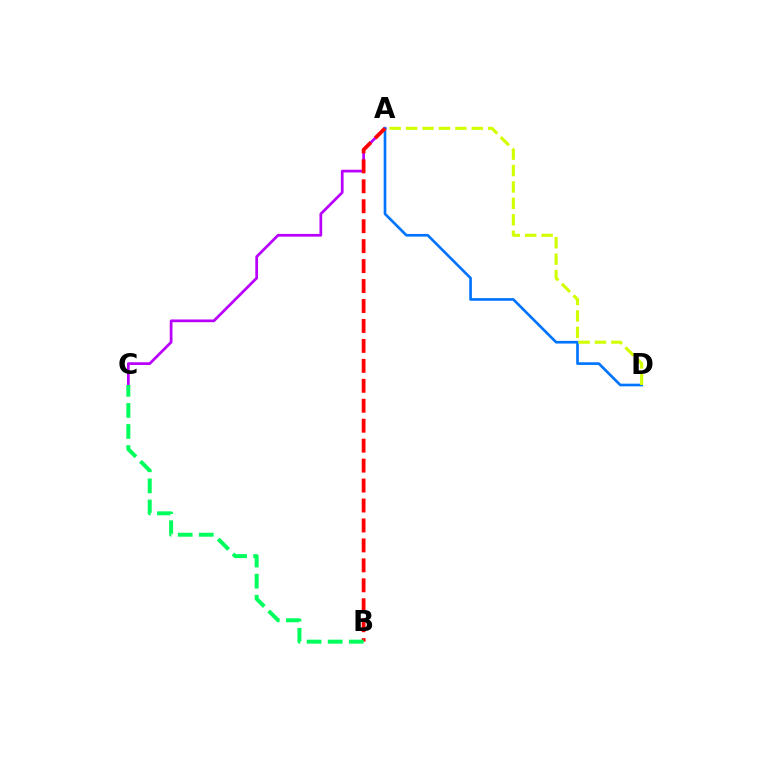{('A', 'C'): [{'color': '#b900ff', 'line_style': 'solid', 'thickness': 1.97}], ('A', 'D'): [{'color': '#0074ff', 'line_style': 'solid', 'thickness': 1.92}, {'color': '#d1ff00', 'line_style': 'dashed', 'thickness': 2.23}], ('A', 'B'): [{'color': '#ff0000', 'line_style': 'dashed', 'thickness': 2.71}], ('B', 'C'): [{'color': '#00ff5c', 'line_style': 'dashed', 'thickness': 2.86}]}